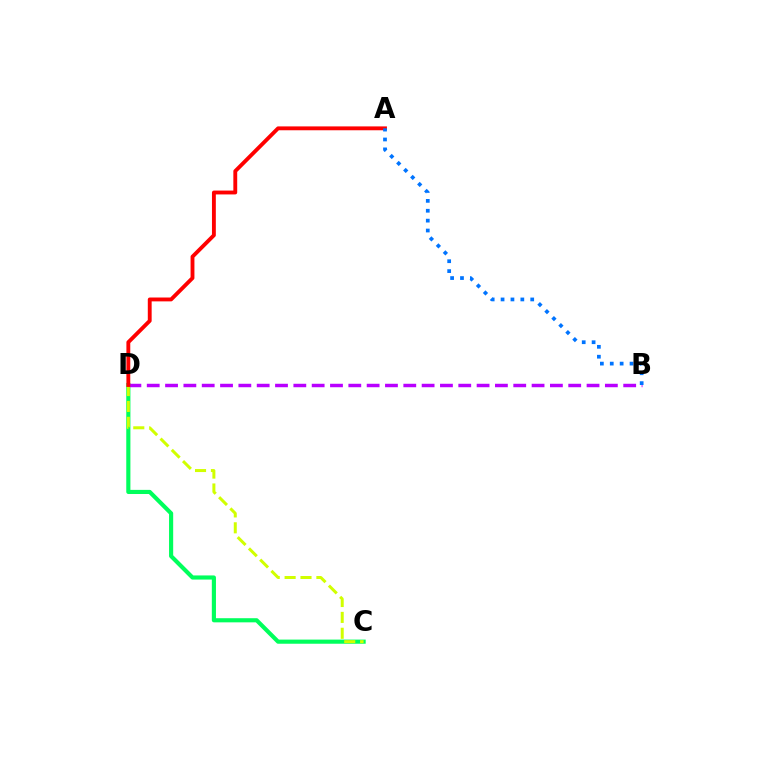{('C', 'D'): [{'color': '#00ff5c', 'line_style': 'solid', 'thickness': 2.98}, {'color': '#d1ff00', 'line_style': 'dashed', 'thickness': 2.16}], ('B', 'D'): [{'color': '#b900ff', 'line_style': 'dashed', 'thickness': 2.49}], ('A', 'D'): [{'color': '#ff0000', 'line_style': 'solid', 'thickness': 2.78}], ('A', 'B'): [{'color': '#0074ff', 'line_style': 'dotted', 'thickness': 2.69}]}